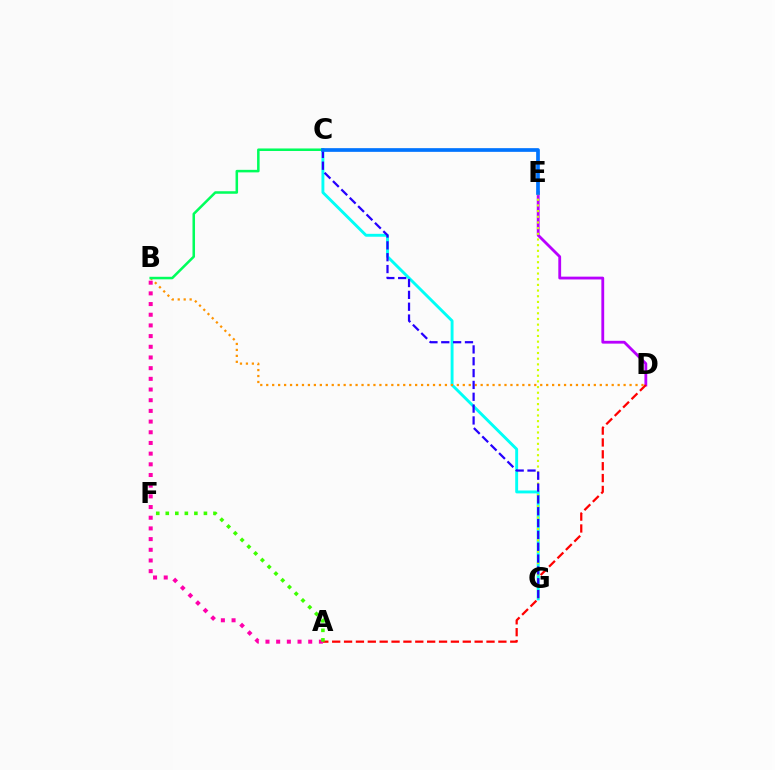{('D', 'E'): [{'color': '#b900ff', 'line_style': 'solid', 'thickness': 2.02}], ('A', 'D'): [{'color': '#ff0000', 'line_style': 'dashed', 'thickness': 1.61}], ('A', 'B'): [{'color': '#ff00ac', 'line_style': 'dotted', 'thickness': 2.9}], ('C', 'G'): [{'color': '#00fff6', 'line_style': 'solid', 'thickness': 2.09}, {'color': '#2500ff', 'line_style': 'dashed', 'thickness': 1.61}], ('E', 'G'): [{'color': '#d1ff00', 'line_style': 'dotted', 'thickness': 1.54}], ('B', 'D'): [{'color': '#ff9400', 'line_style': 'dotted', 'thickness': 1.62}], ('B', 'C'): [{'color': '#00ff5c', 'line_style': 'solid', 'thickness': 1.82}], ('A', 'F'): [{'color': '#3dff00', 'line_style': 'dotted', 'thickness': 2.59}], ('C', 'E'): [{'color': '#0074ff', 'line_style': 'solid', 'thickness': 2.66}]}